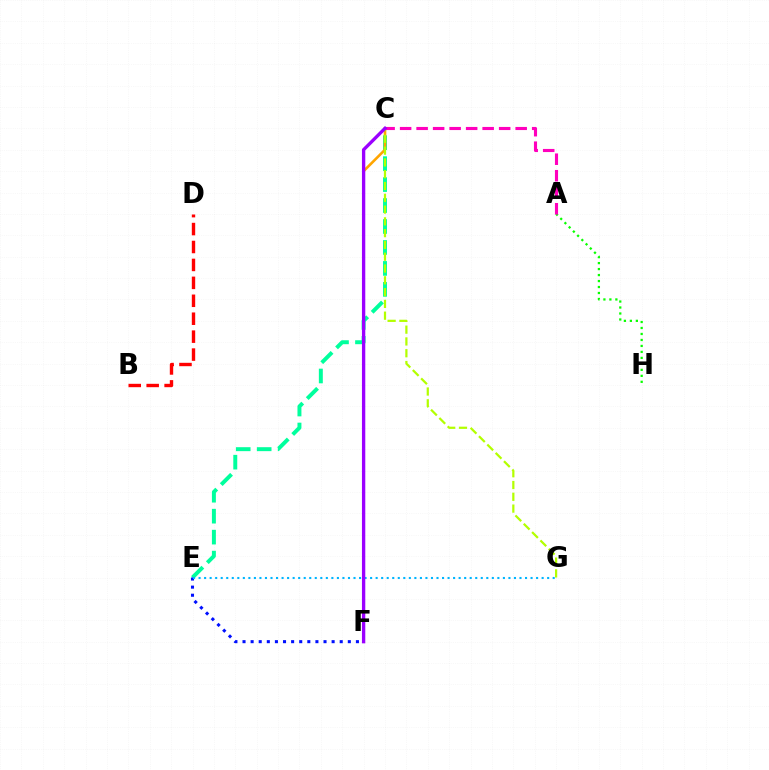{('C', 'E'): [{'color': '#00ff9d', 'line_style': 'dashed', 'thickness': 2.85}], ('A', 'H'): [{'color': '#08ff00', 'line_style': 'dotted', 'thickness': 1.63}], ('C', 'F'): [{'color': '#ffa500', 'line_style': 'solid', 'thickness': 1.88}, {'color': '#9b00ff', 'line_style': 'solid', 'thickness': 2.4}], ('E', 'F'): [{'color': '#0010ff', 'line_style': 'dotted', 'thickness': 2.2}], ('C', 'G'): [{'color': '#b3ff00', 'line_style': 'dashed', 'thickness': 1.6}], ('A', 'C'): [{'color': '#ff00bd', 'line_style': 'dashed', 'thickness': 2.24}], ('E', 'G'): [{'color': '#00b5ff', 'line_style': 'dotted', 'thickness': 1.5}], ('B', 'D'): [{'color': '#ff0000', 'line_style': 'dashed', 'thickness': 2.44}]}